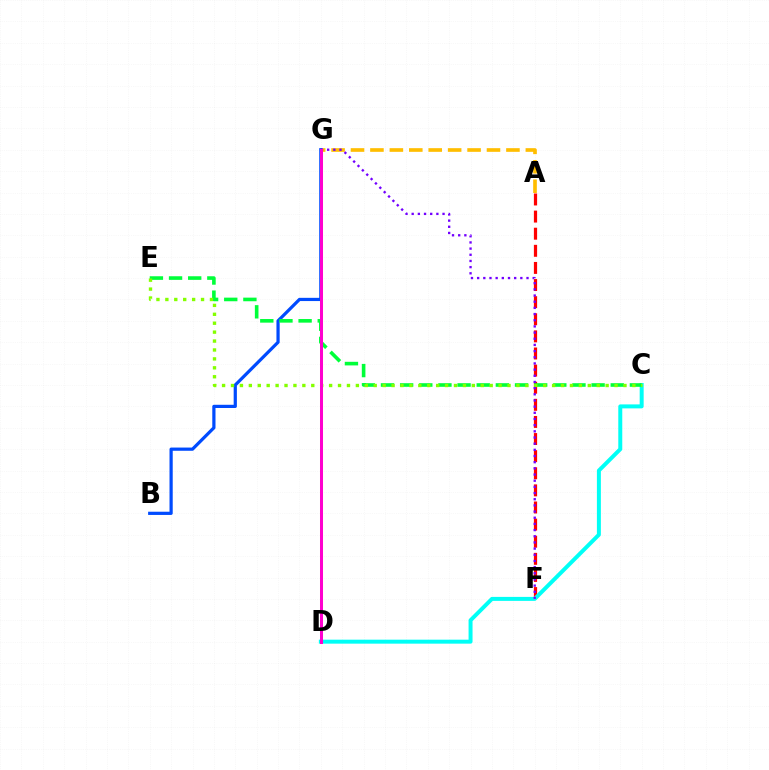{('A', 'F'): [{'color': '#ff0000', 'line_style': 'dashed', 'thickness': 2.32}], ('C', 'D'): [{'color': '#00fff6', 'line_style': 'solid', 'thickness': 2.86}], ('A', 'G'): [{'color': '#ffbd00', 'line_style': 'dashed', 'thickness': 2.64}], ('B', 'G'): [{'color': '#004bff', 'line_style': 'solid', 'thickness': 2.32}], ('C', 'E'): [{'color': '#00ff39', 'line_style': 'dashed', 'thickness': 2.6}, {'color': '#84ff00', 'line_style': 'dotted', 'thickness': 2.42}], ('F', 'G'): [{'color': '#7200ff', 'line_style': 'dotted', 'thickness': 1.68}], ('D', 'G'): [{'color': '#ff00cf', 'line_style': 'solid', 'thickness': 2.17}]}